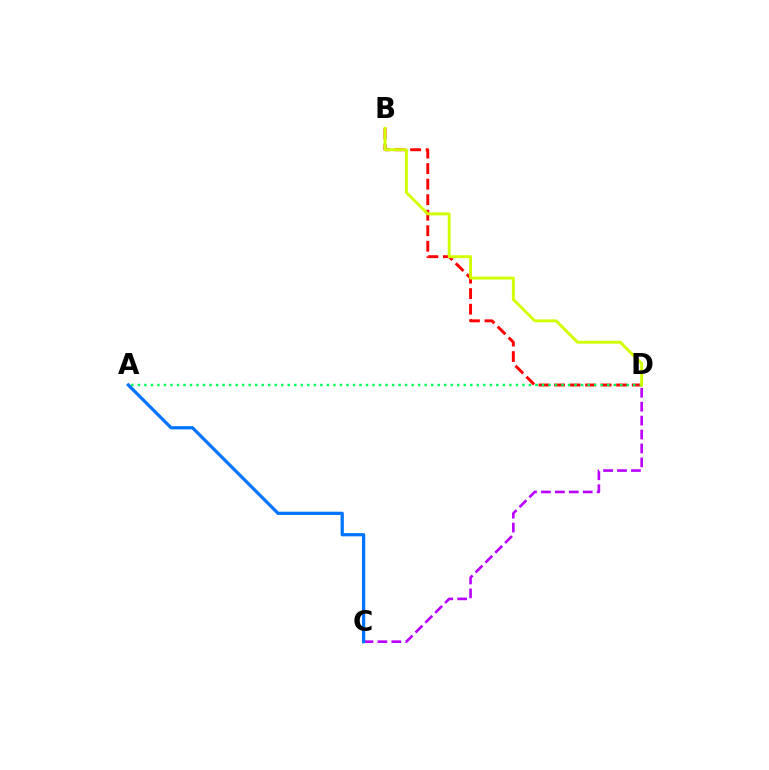{('B', 'D'): [{'color': '#ff0000', 'line_style': 'dashed', 'thickness': 2.11}, {'color': '#d1ff00', 'line_style': 'solid', 'thickness': 2.07}], ('A', 'D'): [{'color': '#00ff5c', 'line_style': 'dotted', 'thickness': 1.77}], ('C', 'D'): [{'color': '#b900ff', 'line_style': 'dashed', 'thickness': 1.89}], ('A', 'C'): [{'color': '#0074ff', 'line_style': 'solid', 'thickness': 2.33}]}